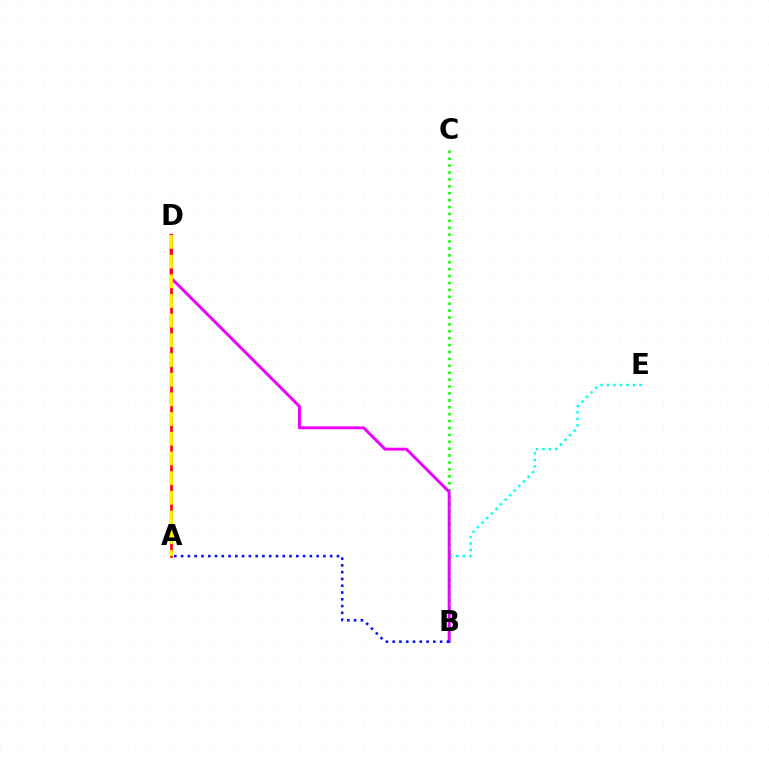{('B', 'E'): [{'color': '#00fff6', 'line_style': 'dotted', 'thickness': 1.76}], ('B', 'C'): [{'color': '#08ff00', 'line_style': 'dotted', 'thickness': 1.88}], ('B', 'D'): [{'color': '#ee00ff', 'line_style': 'solid', 'thickness': 2.11}], ('A', 'D'): [{'color': '#ff0000', 'line_style': 'solid', 'thickness': 1.89}, {'color': '#fcf500', 'line_style': 'dashed', 'thickness': 2.67}], ('A', 'B'): [{'color': '#0010ff', 'line_style': 'dotted', 'thickness': 1.84}]}